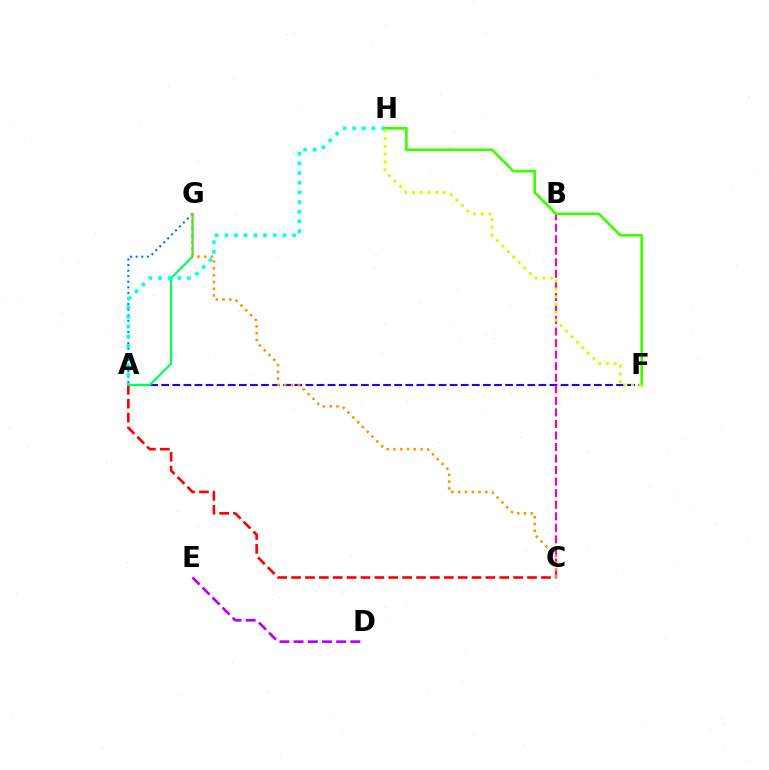{('D', 'E'): [{'color': '#b900ff', 'line_style': 'dashed', 'thickness': 1.93}], ('A', 'F'): [{'color': '#2500ff', 'line_style': 'dashed', 'thickness': 1.51}], ('A', 'C'): [{'color': '#ff0000', 'line_style': 'dashed', 'thickness': 1.89}], ('B', 'C'): [{'color': '#ff00ac', 'line_style': 'dashed', 'thickness': 1.57}], ('A', 'G'): [{'color': '#0074ff', 'line_style': 'dotted', 'thickness': 1.52}, {'color': '#00ff5c', 'line_style': 'solid', 'thickness': 1.55}], ('F', 'H'): [{'color': '#3dff00', 'line_style': 'solid', 'thickness': 1.93}, {'color': '#d1ff00', 'line_style': 'dotted', 'thickness': 2.11}], ('A', 'H'): [{'color': '#00fff6', 'line_style': 'dotted', 'thickness': 2.63}], ('C', 'G'): [{'color': '#ff9400', 'line_style': 'dotted', 'thickness': 1.84}]}